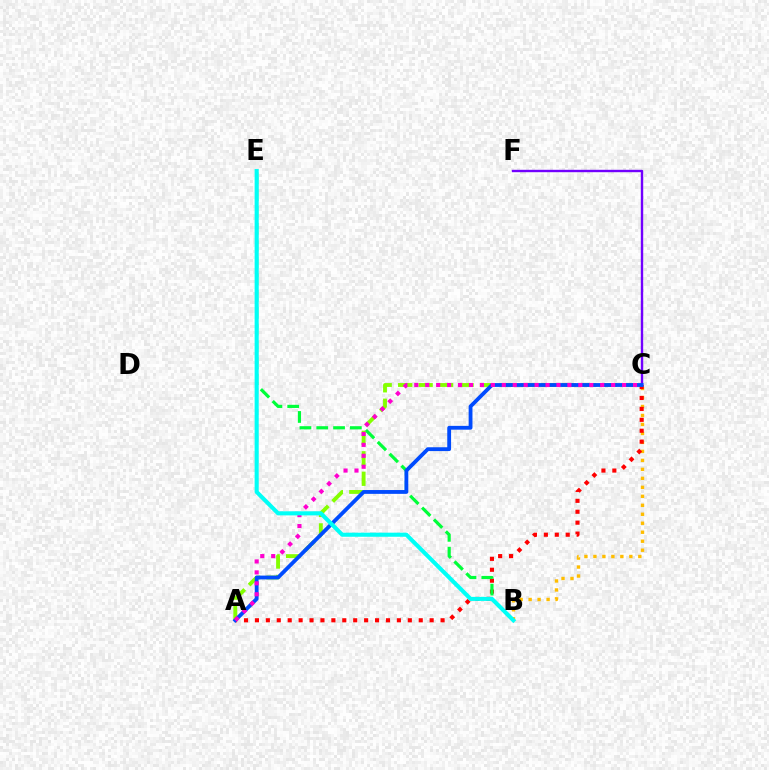{('B', 'C'): [{'color': '#ffbd00', 'line_style': 'dotted', 'thickness': 2.44}], ('C', 'F'): [{'color': '#7200ff', 'line_style': 'solid', 'thickness': 1.73}], ('A', 'C'): [{'color': '#ff0000', 'line_style': 'dotted', 'thickness': 2.97}, {'color': '#84ff00', 'line_style': 'dashed', 'thickness': 2.78}, {'color': '#004bff', 'line_style': 'solid', 'thickness': 2.75}, {'color': '#ff00cf', 'line_style': 'dotted', 'thickness': 2.97}], ('B', 'E'): [{'color': '#00ff39', 'line_style': 'dashed', 'thickness': 2.28}, {'color': '#00fff6', 'line_style': 'solid', 'thickness': 2.94}]}